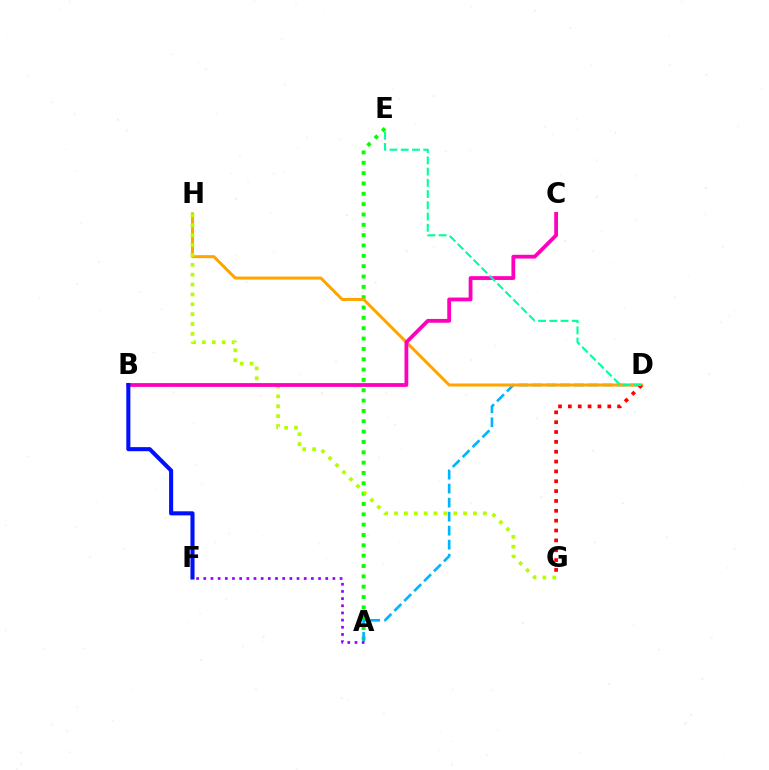{('A', 'E'): [{'color': '#08ff00', 'line_style': 'dotted', 'thickness': 2.81}], ('A', 'D'): [{'color': '#00b5ff', 'line_style': 'dashed', 'thickness': 1.9}], ('A', 'F'): [{'color': '#9b00ff', 'line_style': 'dotted', 'thickness': 1.95}], ('D', 'H'): [{'color': '#ffa500', 'line_style': 'solid', 'thickness': 2.18}], ('D', 'G'): [{'color': '#ff0000', 'line_style': 'dotted', 'thickness': 2.68}], ('G', 'H'): [{'color': '#b3ff00', 'line_style': 'dotted', 'thickness': 2.68}], ('B', 'C'): [{'color': '#ff00bd', 'line_style': 'solid', 'thickness': 2.73}], ('B', 'F'): [{'color': '#0010ff', 'line_style': 'solid', 'thickness': 2.94}], ('D', 'E'): [{'color': '#00ff9d', 'line_style': 'dashed', 'thickness': 1.53}]}